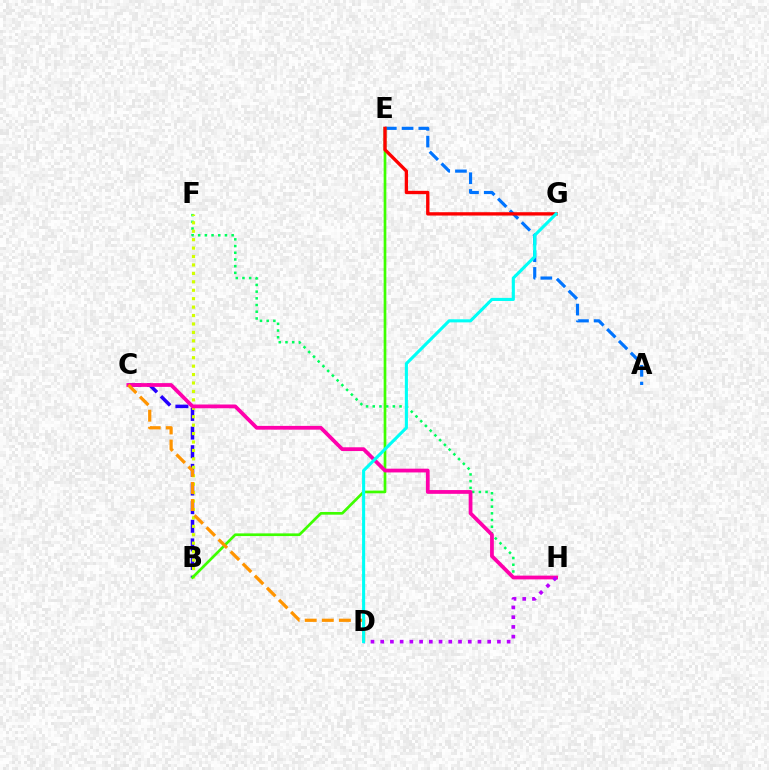{('B', 'C'): [{'color': '#2500ff', 'line_style': 'dashed', 'thickness': 2.53}], ('A', 'E'): [{'color': '#0074ff', 'line_style': 'dashed', 'thickness': 2.27}], ('F', 'H'): [{'color': '#00ff5c', 'line_style': 'dotted', 'thickness': 1.82}], ('B', 'F'): [{'color': '#d1ff00', 'line_style': 'dotted', 'thickness': 2.29}], ('B', 'E'): [{'color': '#3dff00', 'line_style': 'solid', 'thickness': 1.93}], ('E', 'G'): [{'color': '#ff0000', 'line_style': 'solid', 'thickness': 2.41}], ('C', 'H'): [{'color': '#ff00ac', 'line_style': 'solid', 'thickness': 2.71}], ('D', 'H'): [{'color': '#b900ff', 'line_style': 'dotted', 'thickness': 2.64}], ('C', 'D'): [{'color': '#ff9400', 'line_style': 'dashed', 'thickness': 2.32}], ('D', 'G'): [{'color': '#00fff6', 'line_style': 'solid', 'thickness': 2.22}]}